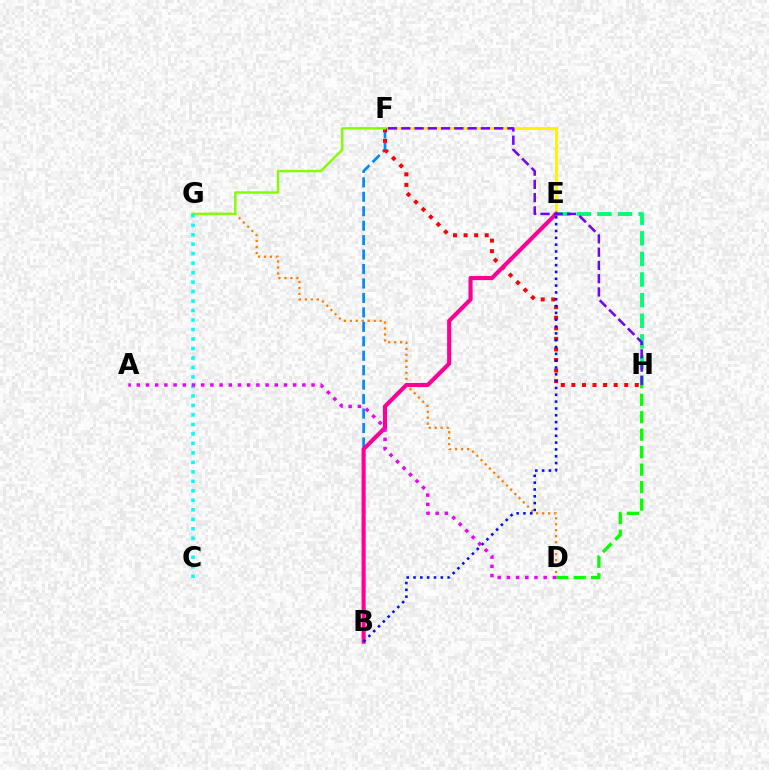{('E', 'F'): [{'color': '#fcf500', 'line_style': 'solid', 'thickness': 2.12}], ('B', 'F'): [{'color': '#008cff', 'line_style': 'dashed', 'thickness': 1.96}], ('F', 'H'): [{'color': '#ff0000', 'line_style': 'dotted', 'thickness': 2.87}, {'color': '#7200ff', 'line_style': 'dashed', 'thickness': 1.8}], ('E', 'H'): [{'color': '#00ff74', 'line_style': 'dashed', 'thickness': 2.8}], ('D', 'G'): [{'color': '#ff7c00', 'line_style': 'dotted', 'thickness': 1.62}], ('D', 'H'): [{'color': '#08ff00', 'line_style': 'dashed', 'thickness': 2.37}], ('F', 'G'): [{'color': '#84ff00', 'line_style': 'solid', 'thickness': 1.75}], ('B', 'E'): [{'color': '#ff0094', 'line_style': 'solid', 'thickness': 2.96}, {'color': '#0010ff', 'line_style': 'dotted', 'thickness': 1.85}], ('C', 'G'): [{'color': '#00fff6', 'line_style': 'dotted', 'thickness': 2.58}], ('A', 'D'): [{'color': '#ee00ff', 'line_style': 'dotted', 'thickness': 2.5}]}